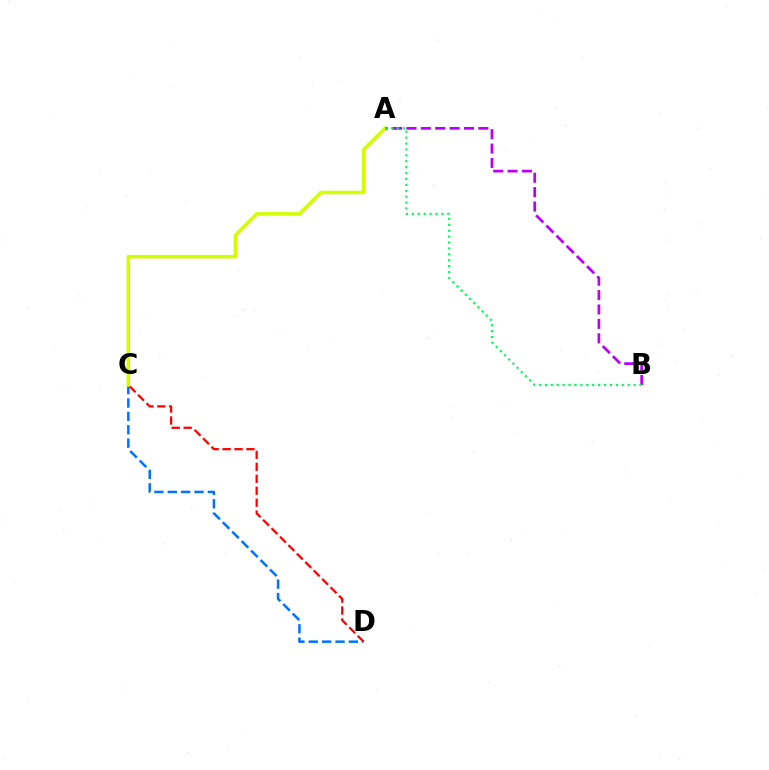{('C', 'D'): [{'color': '#0074ff', 'line_style': 'dashed', 'thickness': 1.82}, {'color': '#ff0000', 'line_style': 'dashed', 'thickness': 1.62}], ('A', 'C'): [{'color': '#d1ff00', 'line_style': 'solid', 'thickness': 2.52}], ('A', 'B'): [{'color': '#b900ff', 'line_style': 'dashed', 'thickness': 1.96}, {'color': '#00ff5c', 'line_style': 'dotted', 'thickness': 1.61}]}